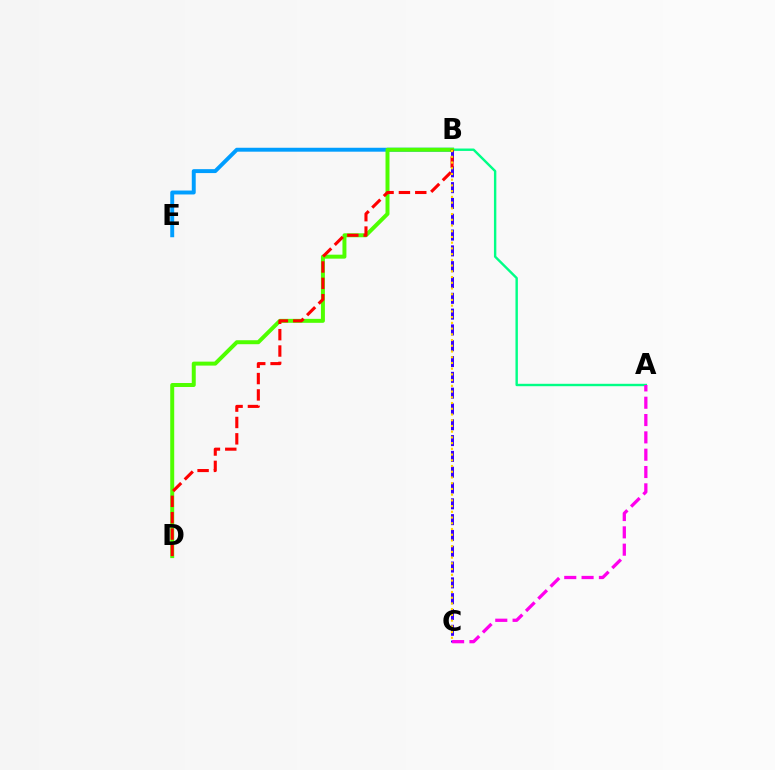{('B', 'E'): [{'color': '#009eff', 'line_style': 'solid', 'thickness': 2.83}], ('A', 'B'): [{'color': '#00ff86', 'line_style': 'solid', 'thickness': 1.73}], ('B', 'D'): [{'color': '#4fff00', 'line_style': 'solid', 'thickness': 2.86}, {'color': '#ff0000', 'line_style': 'dashed', 'thickness': 2.22}], ('B', 'C'): [{'color': '#3700ff', 'line_style': 'dashed', 'thickness': 2.15}, {'color': '#ffd500', 'line_style': 'dotted', 'thickness': 1.56}], ('A', 'C'): [{'color': '#ff00ed', 'line_style': 'dashed', 'thickness': 2.35}]}